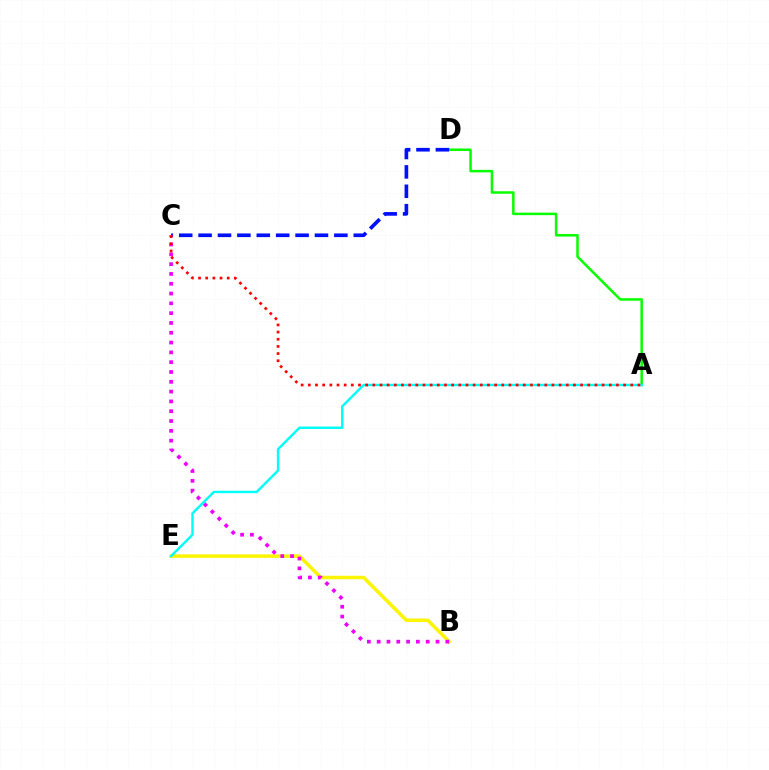{('B', 'E'): [{'color': '#fcf500', 'line_style': 'solid', 'thickness': 2.5}], ('A', 'D'): [{'color': '#08ff00', 'line_style': 'solid', 'thickness': 1.81}], ('C', 'D'): [{'color': '#0010ff', 'line_style': 'dashed', 'thickness': 2.63}], ('B', 'C'): [{'color': '#ee00ff', 'line_style': 'dotted', 'thickness': 2.66}], ('A', 'E'): [{'color': '#00fff6', 'line_style': 'solid', 'thickness': 1.75}], ('A', 'C'): [{'color': '#ff0000', 'line_style': 'dotted', 'thickness': 1.95}]}